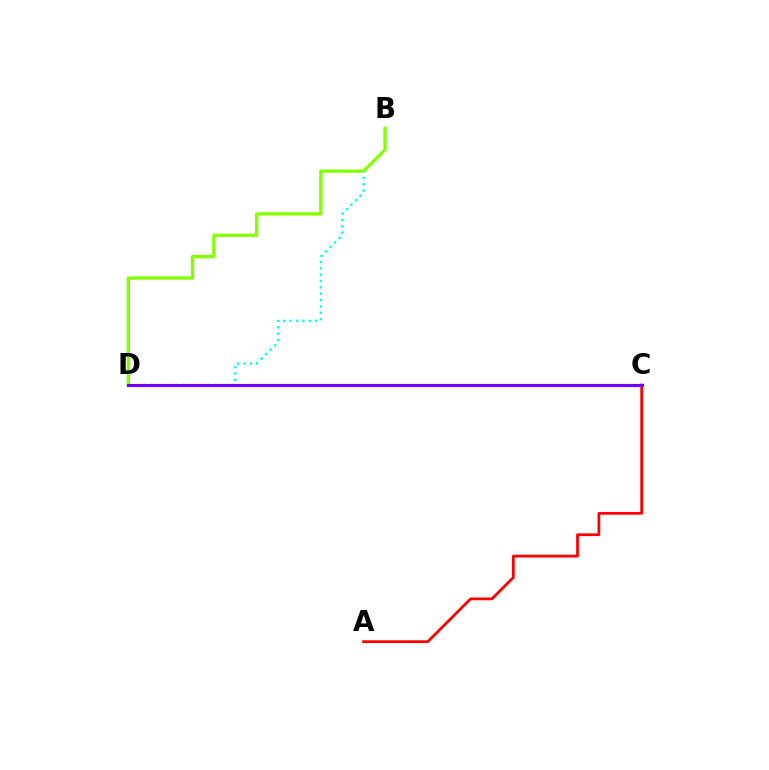{('B', 'D'): [{'color': '#00fff6', 'line_style': 'dotted', 'thickness': 1.73}, {'color': '#84ff00', 'line_style': 'solid', 'thickness': 2.39}], ('A', 'C'): [{'color': '#ff0000', 'line_style': 'solid', 'thickness': 1.99}], ('C', 'D'): [{'color': '#7200ff', 'line_style': 'solid', 'thickness': 2.24}]}